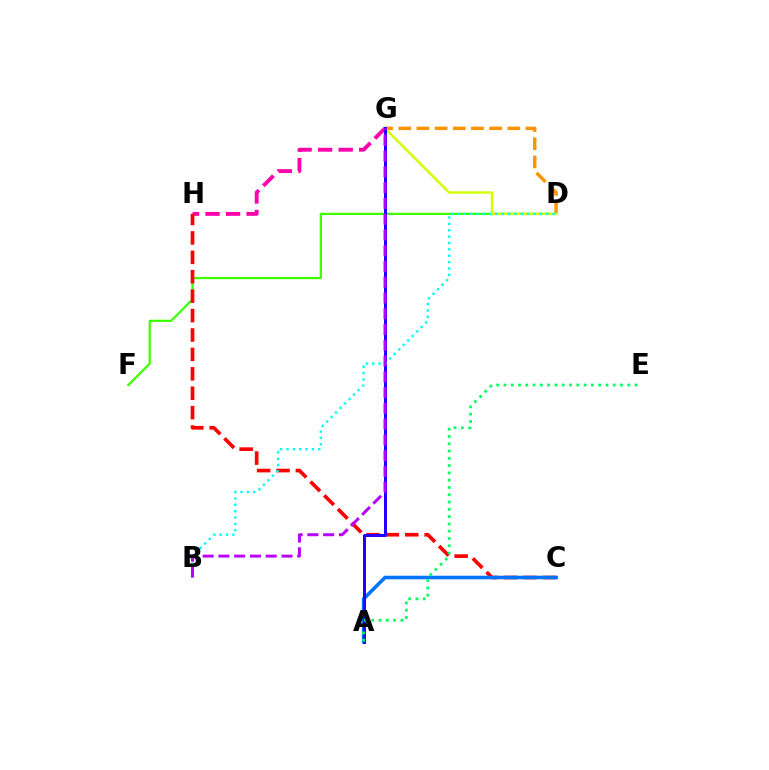{('G', 'H'): [{'color': '#ff00ac', 'line_style': 'dashed', 'thickness': 2.79}], ('D', 'F'): [{'color': '#3dff00', 'line_style': 'solid', 'thickness': 1.62}], ('D', 'G'): [{'color': '#ff9400', 'line_style': 'dashed', 'thickness': 2.47}, {'color': '#d1ff00', 'line_style': 'solid', 'thickness': 1.72}], ('C', 'H'): [{'color': '#ff0000', 'line_style': 'dashed', 'thickness': 2.64}], ('A', 'C'): [{'color': '#0074ff', 'line_style': 'solid', 'thickness': 2.56}], ('A', 'G'): [{'color': '#2500ff', 'line_style': 'solid', 'thickness': 2.16}], ('B', 'D'): [{'color': '#00fff6', 'line_style': 'dotted', 'thickness': 1.73}], ('A', 'E'): [{'color': '#00ff5c', 'line_style': 'dotted', 'thickness': 1.98}], ('B', 'G'): [{'color': '#b900ff', 'line_style': 'dashed', 'thickness': 2.14}]}